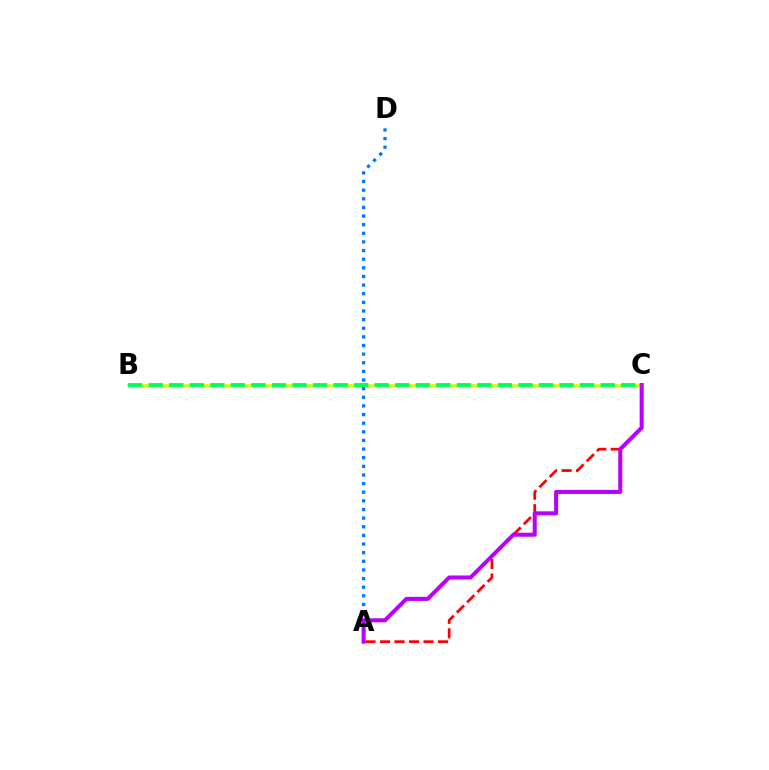{('A', 'D'): [{'color': '#0074ff', 'line_style': 'dotted', 'thickness': 2.35}], ('B', 'C'): [{'color': '#d1ff00', 'line_style': 'solid', 'thickness': 1.96}, {'color': '#00ff5c', 'line_style': 'dashed', 'thickness': 2.79}], ('A', 'C'): [{'color': '#ff0000', 'line_style': 'dashed', 'thickness': 1.97}, {'color': '#b900ff', 'line_style': 'solid', 'thickness': 2.9}]}